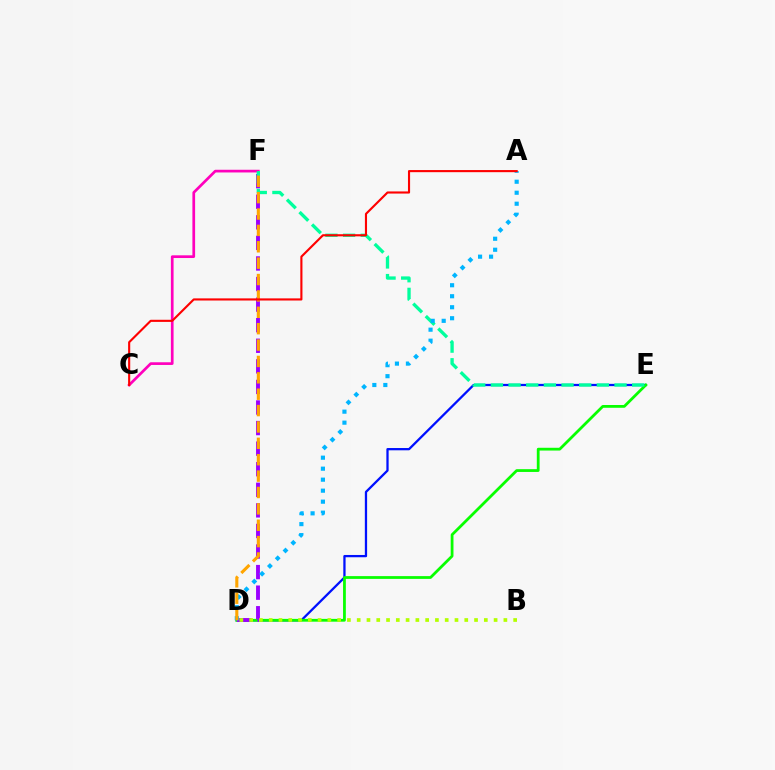{('C', 'F'): [{'color': '#ff00bd', 'line_style': 'solid', 'thickness': 1.95}], ('D', 'E'): [{'color': '#0010ff', 'line_style': 'solid', 'thickness': 1.64}, {'color': '#08ff00', 'line_style': 'solid', 'thickness': 2.0}], ('D', 'F'): [{'color': '#9b00ff', 'line_style': 'dashed', 'thickness': 2.8}, {'color': '#ffa500', 'line_style': 'dashed', 'thickness': 2.23}], ('E', 'F'): [{'color': '#00ff9d', 'line_style': 'dashed', 'thickness': 2.4}], ('A', 'D'): [{'color': '#00b5ff', 'line_style': 'dotted', 'thickness': 2.99}], ('B', 'D'): [{'color': '#b3ff00', 'line_style': 'dotted', 'thickness': 2.66}], ('A', 'C'): [{'color': '#ff0000', 'line_style': 'solid', 'thickness': 1.53}]}